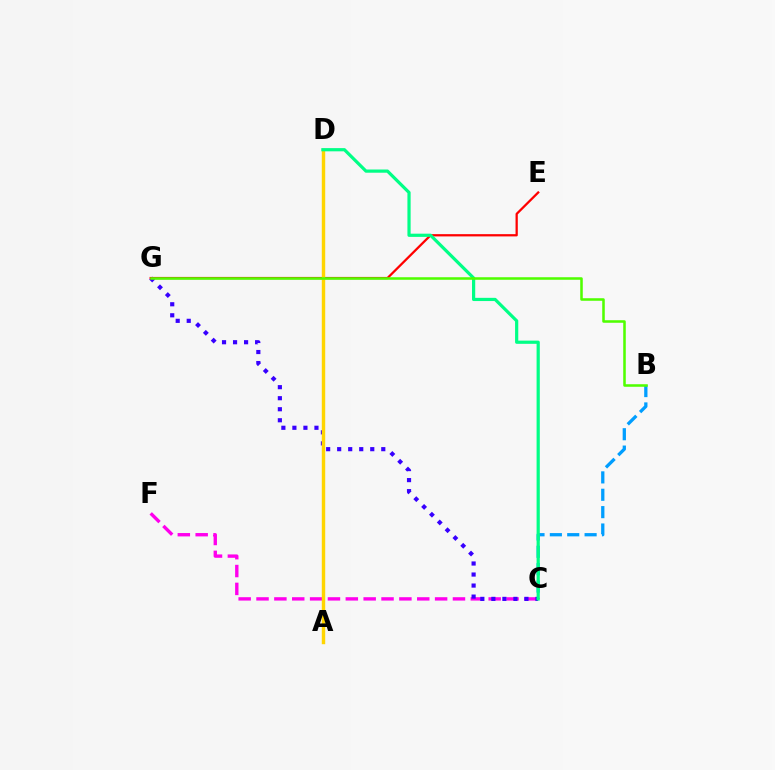{('C', 'F'): [{'color': '#ff00ed', 'line_style': 'dashed', 'thickness': 2.43}], ('C', 'G'): [{'color': '#3700ff', 'line_style': 'dotted', 'thickness': 3.0}], ('E', 'G'): [{'color': '#ff0000', 'line_style': 'solid', 'thickness': 1.63}], ('B', 'C'): [{'color': '#009eff', 'line_style': 'dashed', 'thickness': 2.36}], ('A', 'D'): [{'color': '#ffd500', 'line_style': 'solid', 'thickness': 2.47}], ('C', 'D'): [{'color': '#00ff86', 'line_style': 'solid', 'thickness': 2.31}], ('B', 'G'): [{'color': '#4fff00', 'line_style': 'solid', 'thickness': 1.83}]}